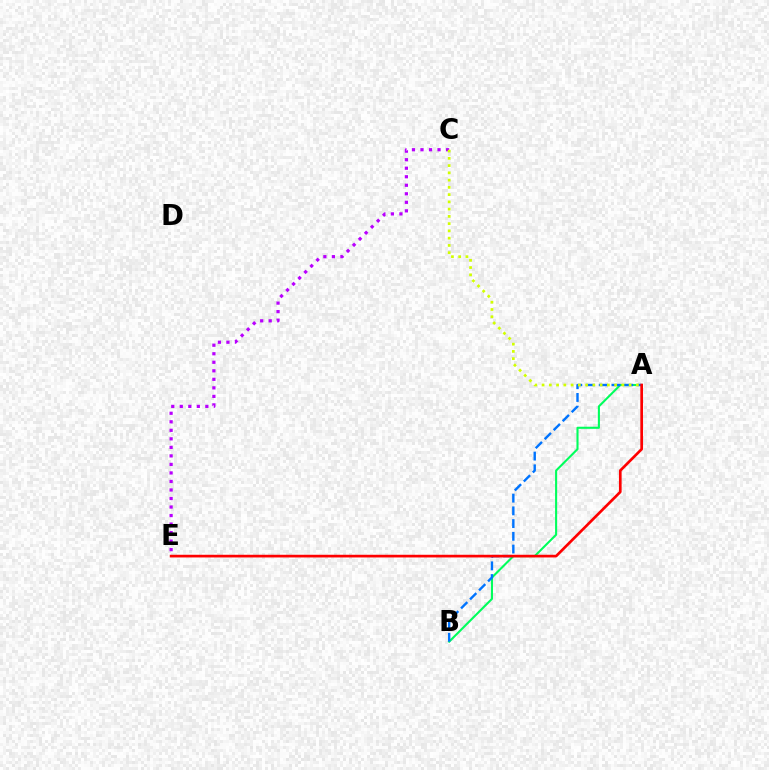{('A', 'B'): [{'color': '#00ff5c', 'line_style': 'solid', 'thickness': 1.51}, {'color': '#0074ff', 'line_style': 'dashed', 'thickness': 1.73}], ('C', 'E'): [{'color': '#b900ff', 'line_style': 'dotted', 'thickness': 2.32}], ('A', 'C'): [{'color': '#d1ff00', 'line_style': 'dotted', 'thickness': 1.97}], ('A', 'E'): [{'color': '#ff0000', 'line_style': 'solid', 'thickness': 1.93}]}